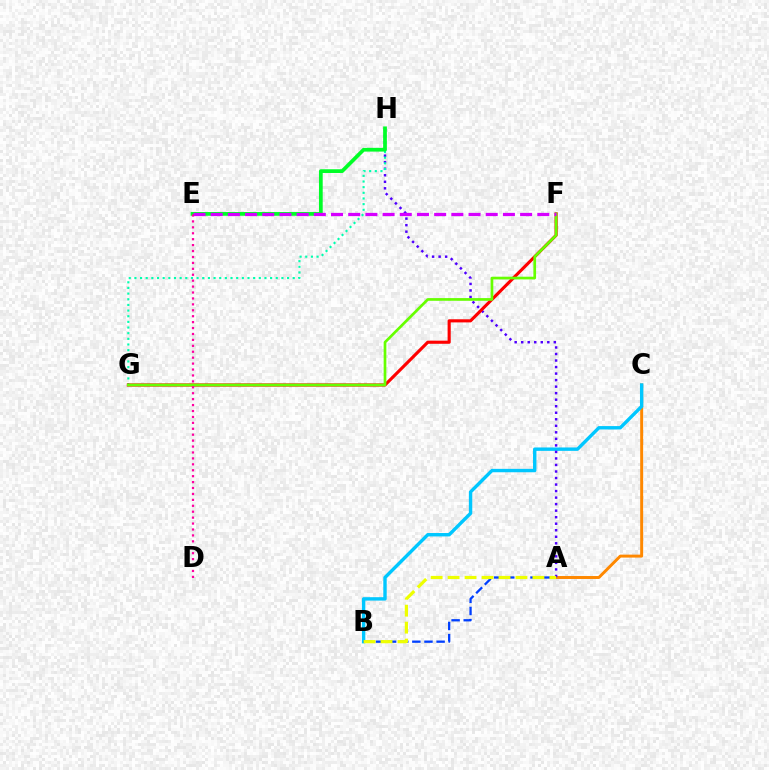{('A', 'C'): [{'color': '#ff8800', 'line_style': 'solid', 'thickness': 2.13}], ('B', 'C'): [{'color': '#00c7ff', 'line_style': 'solid', 'thickness': 2.45}], ('A', 'H'): [{'color': '#4f00ff', 'line_style': 'dotted', 'thickness': 1.77}], ('G', 'H'): [{'color': '#00ffaf', 'line_style': 'dotted', 'thickness': 1.54}], ('E', 'H'): [{'color': '#00ff27', 'line_style': 'solid', 'thickness': 2.69}], ('A', 'B'): [{'color': '#003fff', 'line_style': 'dashed', 'thickness': 1.65}, {'color': '#eeff00', 'line_style': 'dashed', 'thickness': 2.3}], ('F', 'G'): [{'color': '#ff0000', 'line_style': 'solid', 'thickness': 2.25}, {'color': '#66ff00', 'line_style': 'solid', 'thickness': 1.94}], ('E', 'F'): [{'color': '#d600ff', 'line_style': 'dashed', 'thickness': 2.34}], ('D', 'E'): [{'color': '#ff00a0', 'line_style': 'dotted', 'thickness': 1.61}]}